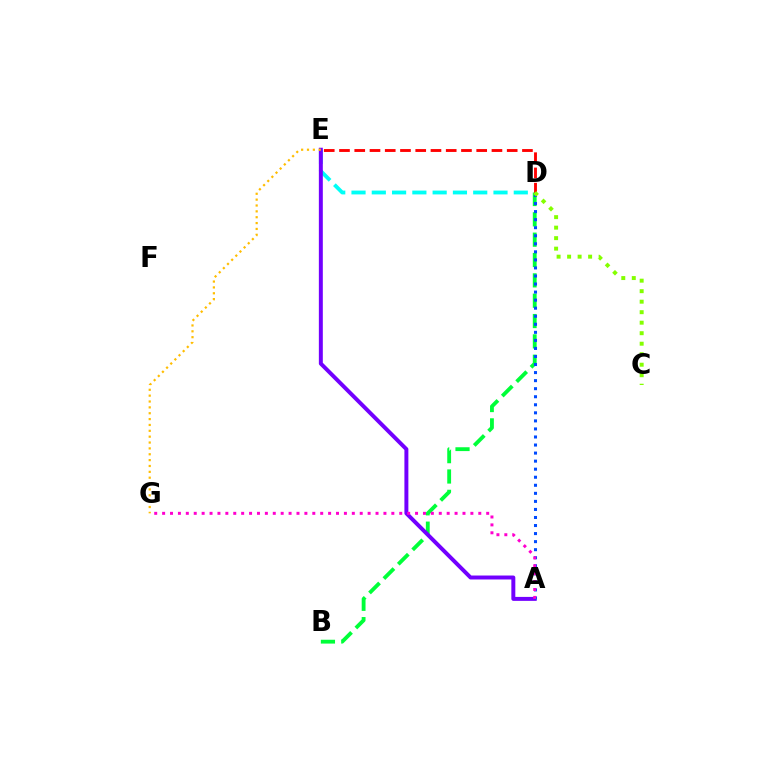{('D', 'E'): [{'color': '#00fff6', 'line_style': 'dashed', 'thickness': 2.76}, {'color': '#ff0000', 'line_style': 'dashed', 'thickness': 2.07}], ('B', 'D'): [{'color': '#00ff39', 'line_style': 'dashed', 'thickness': 2.76}], ('A', 'E'): [{'color': '#7200ff', 'line_style': 'solid', 'thickness': 2.85}], ('E', 'G'): [{'color': '#ffbd00', 'line_style': 'dotted', 'thickness': 1.59}], ('A', 'D'): [{'color': '#004bff', 'line_style': 'dotted', 'thickness': 2.19}], ('A', 'G'): [{'color': '#ff00cf', 'line_style': 'dotted', 'thickness': 2.15}], ('C', 'D'): [{'color': '#84ff00', 'line_style': 'dotted', 'thickness': 2.85}]}